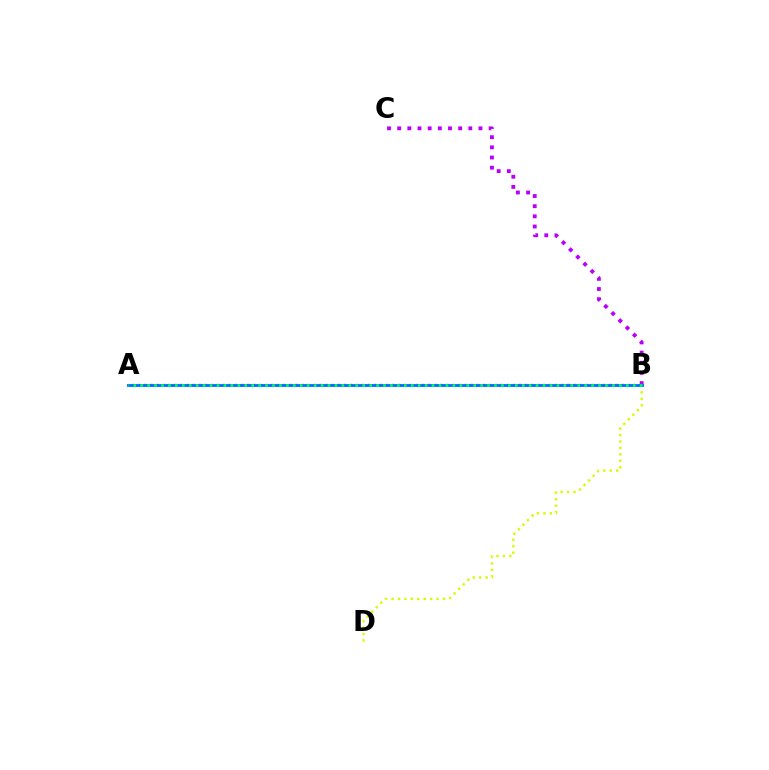{('A', 'B'): [{'color': '#ff0000', 'line_style': 'dotted', 'thickness': 1.64}, {'color': '#0074ff', 'line_style': 'solid', 'thickness': 2.08}, {'color': '#00ff5c', 'line_style': 'dotted', 'thickness': 1.88}], ('B', 'D'): [{'color': '#d1ff00', 'line_style': 'dotted', 'thickness': 1.75}], ('B', 'C'): [{'color': '#b900ff', 'line_style': 'dotted', 'thickness': 2.76}]}